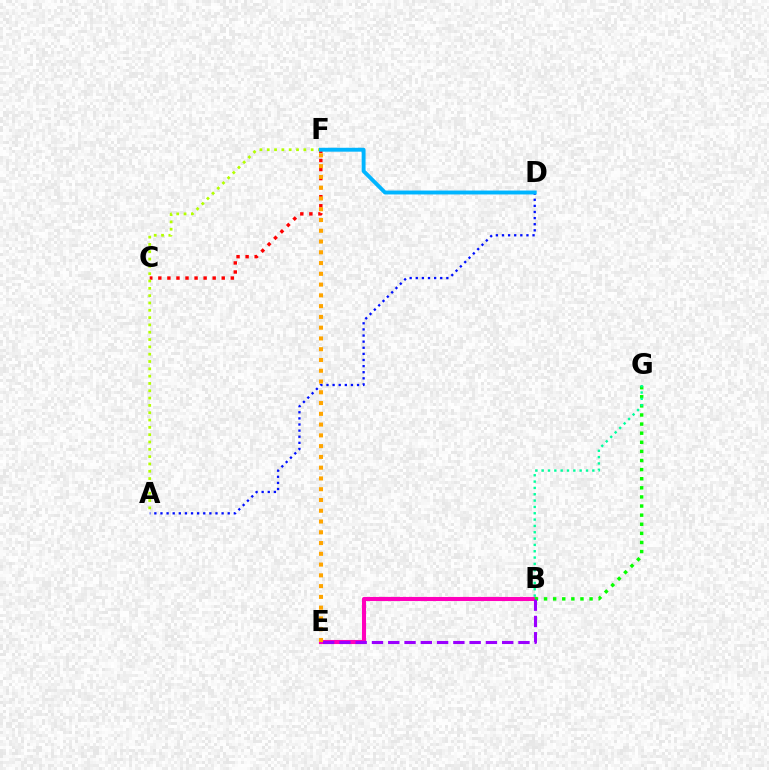{('B', 'E'): [{'color': '#ff00bd', 'line_style': 'solid', 'thickness': 2.95}, {'color': '#9b00ff', 'line_style': 'dashed', 'thickness': 2.21}], ('C', 'F'): [{'color': '#ff0000', 'line_style': 'dotted', 'thickness': 2.46}], ('B', 'G'): [{'color': '#08ff00', 'line_style': 'dotted', 'thickness': 2.47}, {'color': '#00ff9d', 'line_style': 'dotted', 'thickness': 1.72}], ('A', 'D'): [{'color': '#0010ff', 'line_style': 'dotted', 'thickness': 1.66}], ('A', 'F'): [{'color': '#b3ff00', 'line_style': 'dotted', 'thickness': 1.99}], ('E', 'F'): [{'color': '#ffa500', 'line_style': 'dotted', 'thickness': 2.93}], ('D', 'F'): [{'color': '#00b5ff', 'line_style': 'solid', 'thickness': 2.81}]}